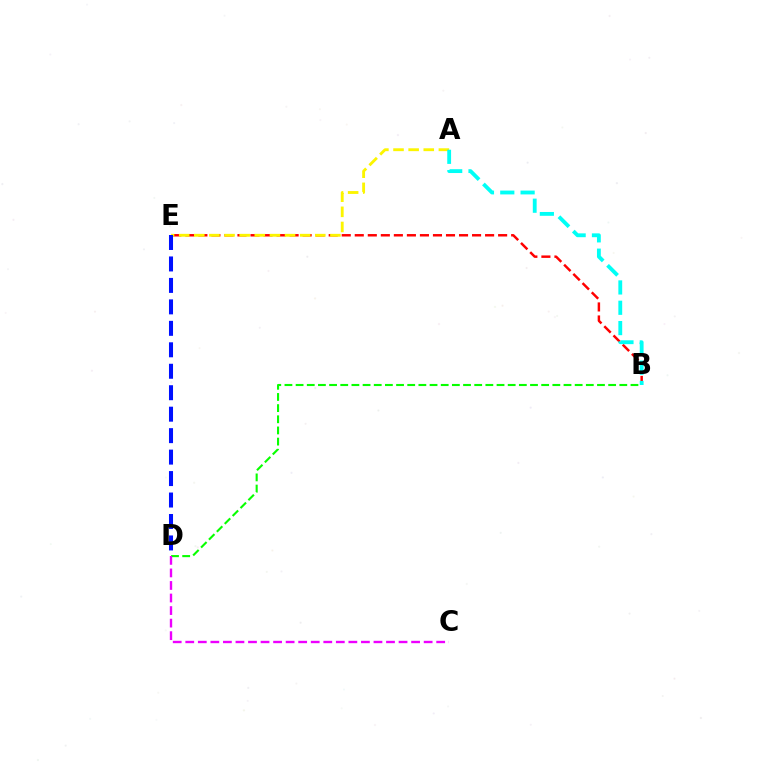{('B', 'E'): [{'color': '#ff0000', 'line_style': 'dashed', 'thickness': 1.77}], ('A', 'E'): [{'color': '#fcf500', 'line_style': 'dashed', 'thickness': 2.05}], ('A', 'B'): [{'color': '#00fff6', 'line_style': 'dashed', 'thickness': 2.76}], ('D', 'E'): [{'color': '#0010ff', 'line_style': 'dashed', 'thickness': 2.92}], ('B', 'D'): [{'color': '#08ff00', 'line_style': 'dashed', 'thickness': 1.52}], ('C', 'D'): [{'color': '#ee00ff', 'line_style': 'dashed', 'thickness': 1.7}]}